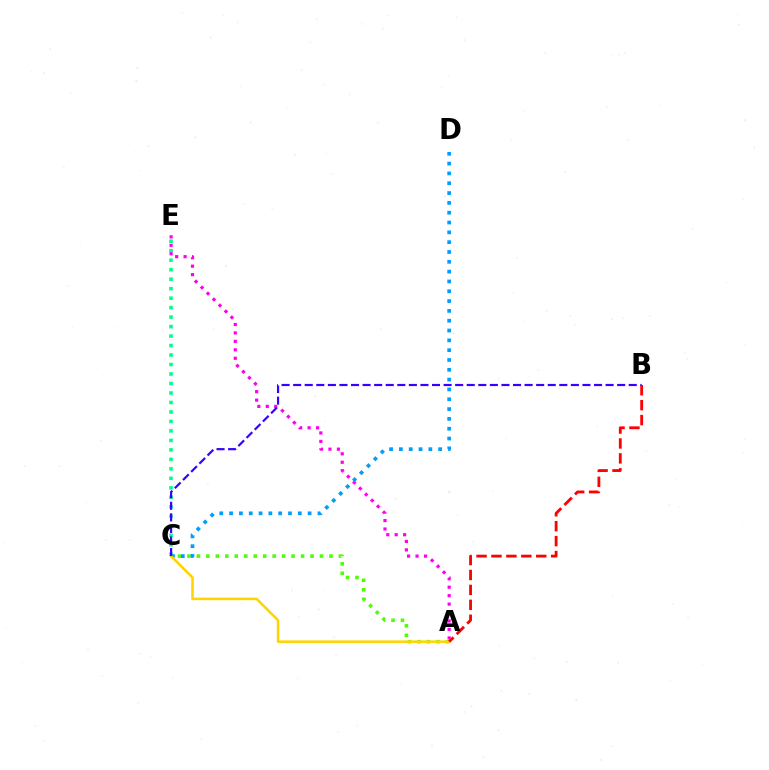{('C', 'E'): [{'color': '#00ff86', 'line_style': 'dotted', 'thickness': 2.58}], ('A', 'E'): [{'color': '#ff00ed', 'line_style': 'dotted', 'thickness': 2.3}], ('A', 'C'): [{'color': '#4fff00', 'line_style': 'dotted', 'thickness': 2.57}, {'color': '#ffd500', 'line_style': 'solid', 'thickness': 1.83}], ('C', 'D'): [{'color': '#009eff', 'line_style': 'dotted', 'thickness': 2.67}], ('B', 'C'): [{'color': '#3700ff', 'line_style': 'dashed', 'thickness': 1.57}], ('A', 'B'): [{'color': '#ff0000', 'line_style': 'dashed', 'thickness': 2.03}]}